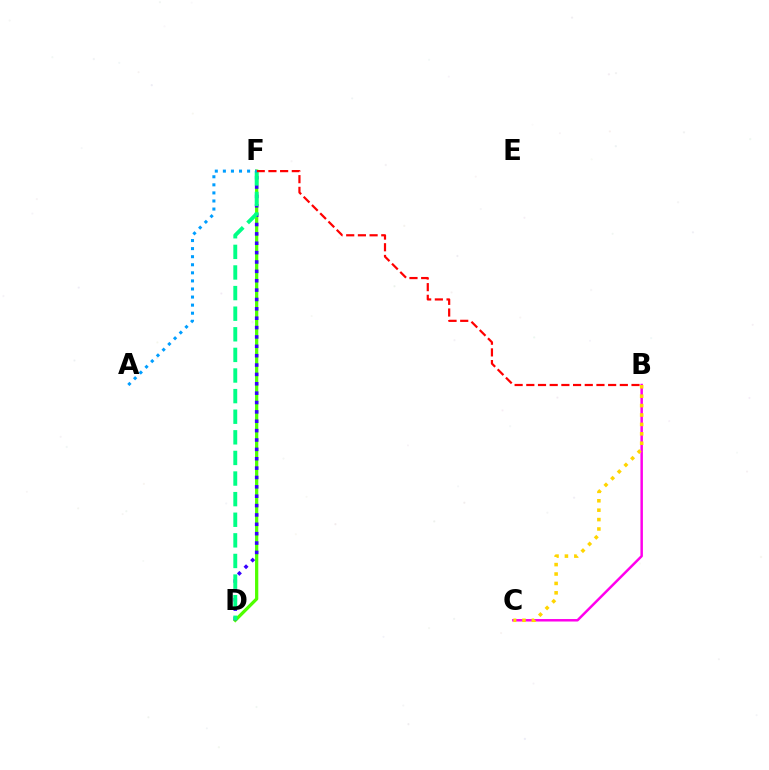{('D', 'F'): [{'color': '#4fff00', 'line_style': 'solid', 'thickness': 2.34}, {'color': '#3700ff', 'line_style': 'dotted', 'thickness': 2.55}, {'color': '#00ff86', 'line_style': 'dashed', 'thickness': 2.8}], ('B', 'C'): [{'color': '#ff00ed', 'line_style': 'solid', 'thickness': 1.79}, {'color': '#ffd500', 'line_style': 'dotted', 'thickness': 2.56}], ('B', 'F'): [{'color': '#ff0000', 'line_style': 'dashed', 'thickness': 1.59}], ('A', 'F'): [{'color': '#009eff', 'line_style': 'dotted', 'thickness': 2.19}]}